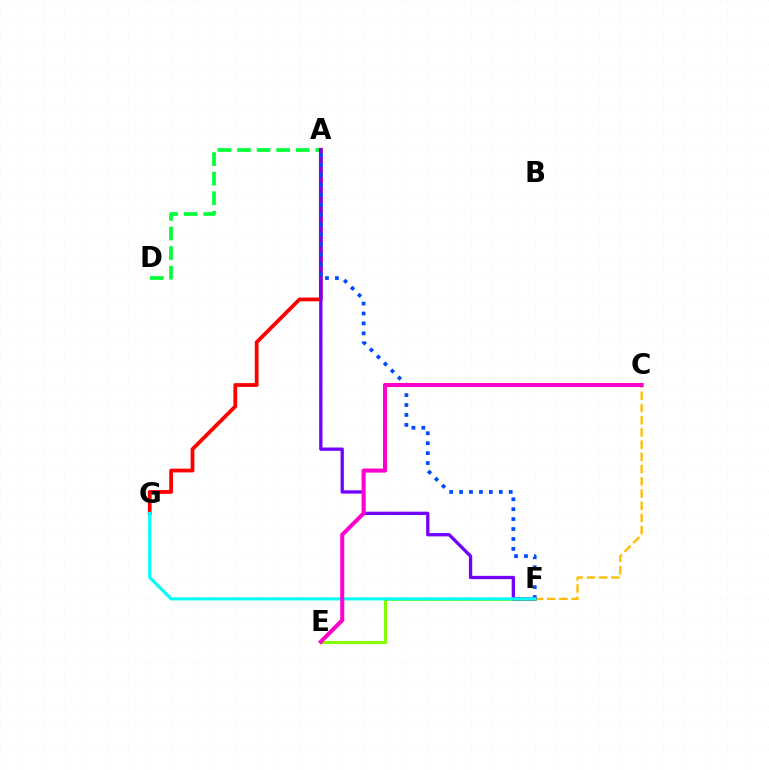{('E', 'F'): [{'color': '#84ff00', 'line_style': 'solid', 'thickness': 2.22}], ('A', 'D'): [{'color': '#00ff39', 'line_style': 'dashed', 'thickness': 2.66}], ('A', 'G'): [{'color': '#ff0000', 'line_style': 'solid', 'thickness': 2.72}], ('C', 'F'): [{'color': '#ffbd00', 'line_style': 'dashed', 'thickness': 1.66}], ('A', 'F'): [{'color': '#7200ff', 'line_style': 'solid', 'thickness': 2.38}, {'color': '#004bff', 'line_style': 'dotted', 'thickness': 2.7}], ('F', 'G'): [{'color': '#00fff6', 'line_style': 'solid', 'thickness': 2.24}], ('C', 'E'): [{'color': '#ff00cf', 'line_style': 'solid', 'thickness': 2.92}]}